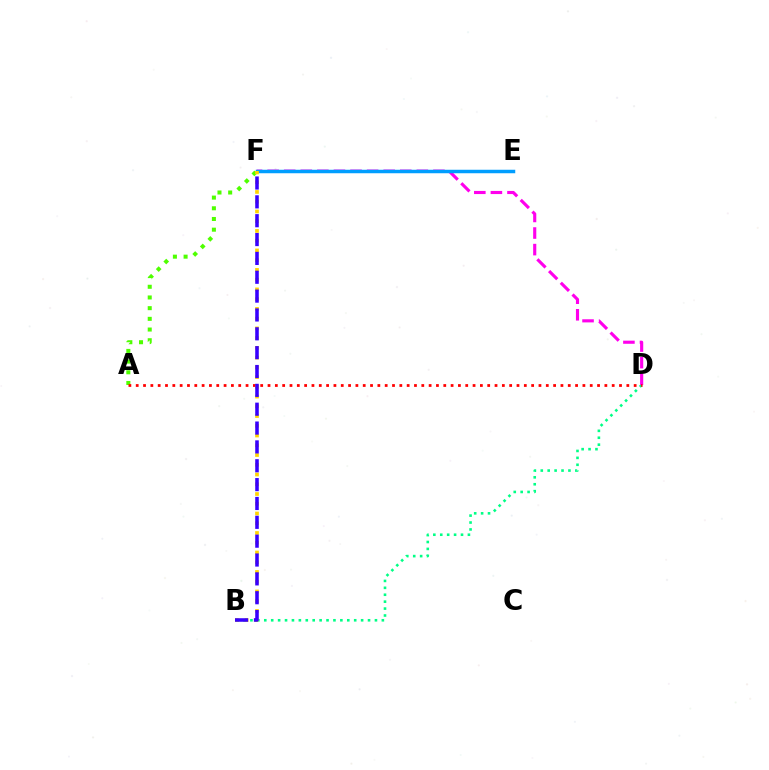{('B', 'D'): [{'color': '#00ff86', 'line_style': 'dotted', 'thickness': 1.88}], ('A', 'F'): [{'color': '#4fff00', 'line_style': 'dotted', 'thickness': 2.9}], ('D', 'F'): [{'color': '#ff00ed', 'line_style': 'dashed', 'thickness': 2.25}], ('A', 'D'): [{'color': '#ff0000', 'line_style': 'dotted', 'thickness': 1.99}], ('E', 'F'): [{'color': '#009eff', 'line_style': 'solid', 'thickness': 2.51}], ('B', 'F'): [{'color': '#ffd500', 'line_style': 'dotted', 'thickness': 2.65}, {'color': '#3700ff', 'line_style': 'dashed', 'thickness': 2.56}]}